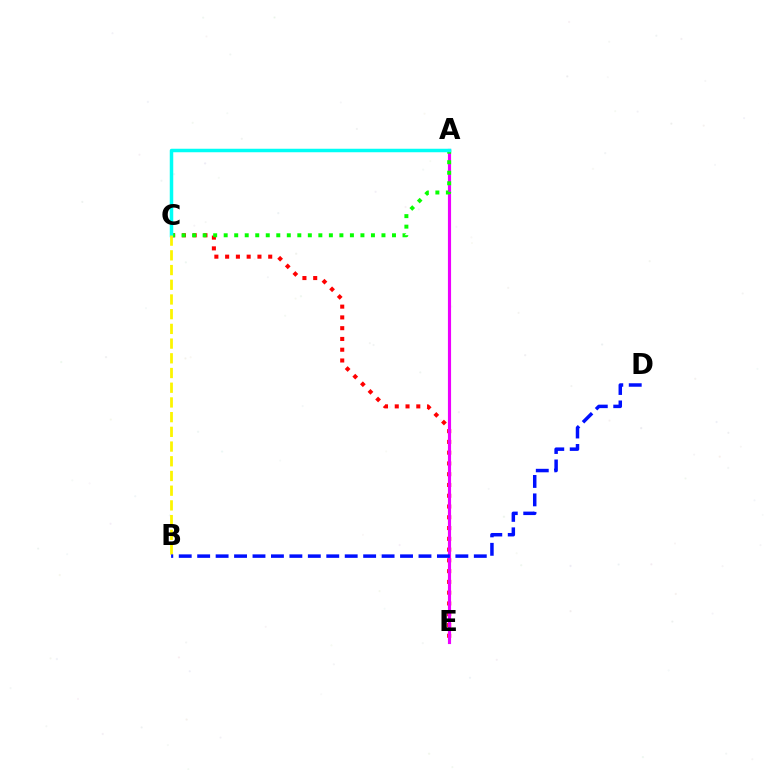{('C', 'E'): [{'color': '#ff0000', 'line_style': 'dotted', 'thickness': 2.93}], ('A', 'E'): [{'color': '#ee00ff', 'line_style': 'solid', 'thickness': 2.26}], ('A', 'C'): [{'color': '#08ff00', 'line_style': 'dotted', 'thickness': 2.86}, {'color': '#00fff6', 'line_style': 'solid', 'thickness': 2.51}], ('B', 'C'): [{'color': '#fcf500', 'line_style': 'dashed', 'thickness': 2.0}], ('B', 'D'): [{'color': '#0010ff', 'line_style': 'dashed', 'thickness': 2.51}]}